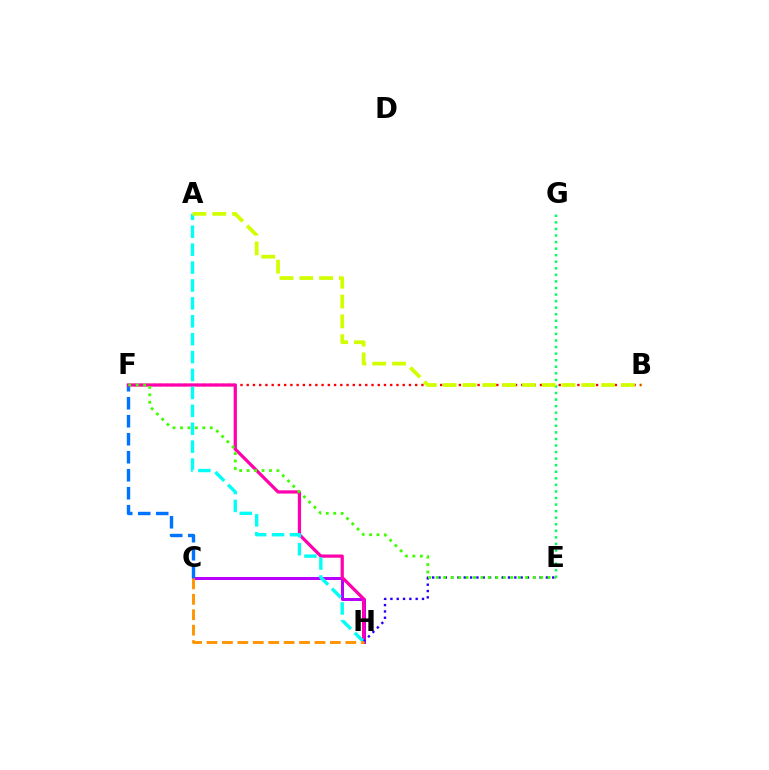{('C', 'H'): [{'color': '#b900ff', 'line_style': 'solid', 'thickness': 2.17}, {'color': '#ff9400', 'line_style': 'dashed', 'thickness': 2.1}], ('C', 'F'): [{'color': '#0074ff', 'line_style': 'dashed', 'thickness': 2.44}], ('B', 'F'): [{'color': '#ff0000', 'line_style': 'dotted', 'thickness': 1.7}], ('F', 'H'): [{'color': '#ff00ac', 'line_style': 'solid', 'thickness': 2.33}], ('A', 'H'): [{'color': '#00fff6', 'line_style': 'dashed', 'thickness': 2.43}], ('E', 'G'): [{'color': '#00ff5c', 'line_style': 'dotted', 'thickness': 1.78}], ('A', 'B'): [{'color': '#d1ff00', 'line_style': 'dashed', 'thickness': 2.69}], ('E', 'H'): [{'color': '#2500ff', 'line_style': 'dotted', 'thickness': 1.72}], ('E', 'F'): [{'color': '#3dff00', 'line_style': 'dotted', 'thickness': 2.02}]}